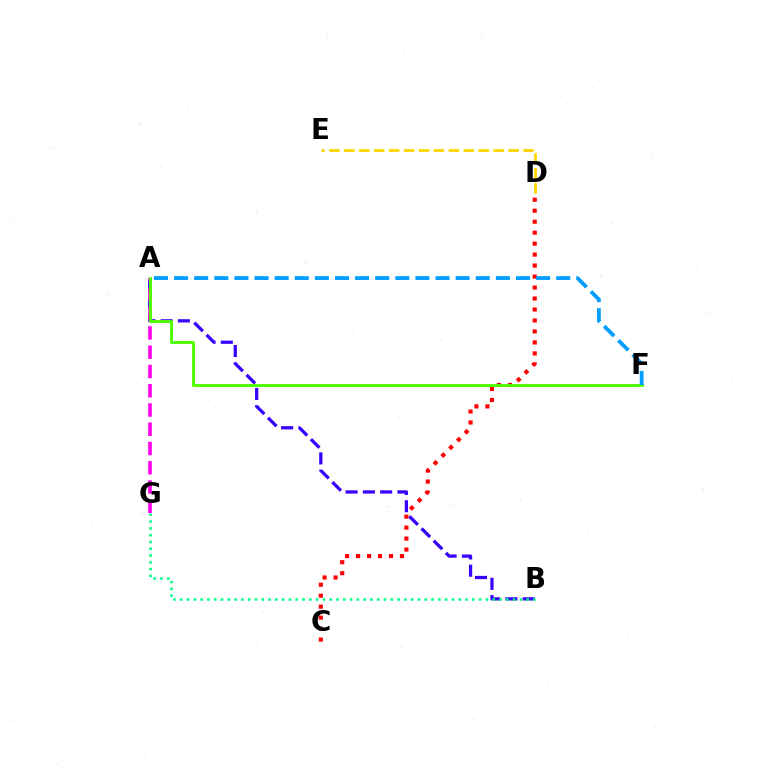{('D', 'E'): [{'color': '#ffd500', 'line_style': 'dashed', 'thickness': 2.03}], ('A', 'B'): [{'color': '#3700ff', 'line_style': 'dashed', 'thickness': 2.35}], ('A', 'G'): [{'color': '#ff00ed', 'line_style': 'dashed', 'thickness': 2.62}], ('C', 'D'): [{'color': '#ff0000', 'line_style': 'dotted', 'thickness': 2.98}], ('A', 'F'): [{'color': '#4fff00', 'line_style': 'solid', 'thickness': 2.08}, {'color': '#009eff', 'line_style': 'dashed', 'thickness': 2.73}], ('B', 'G'): [{'color': '#00ff86', 'line_style': 'dotted', 'thickness': 1.85}]}